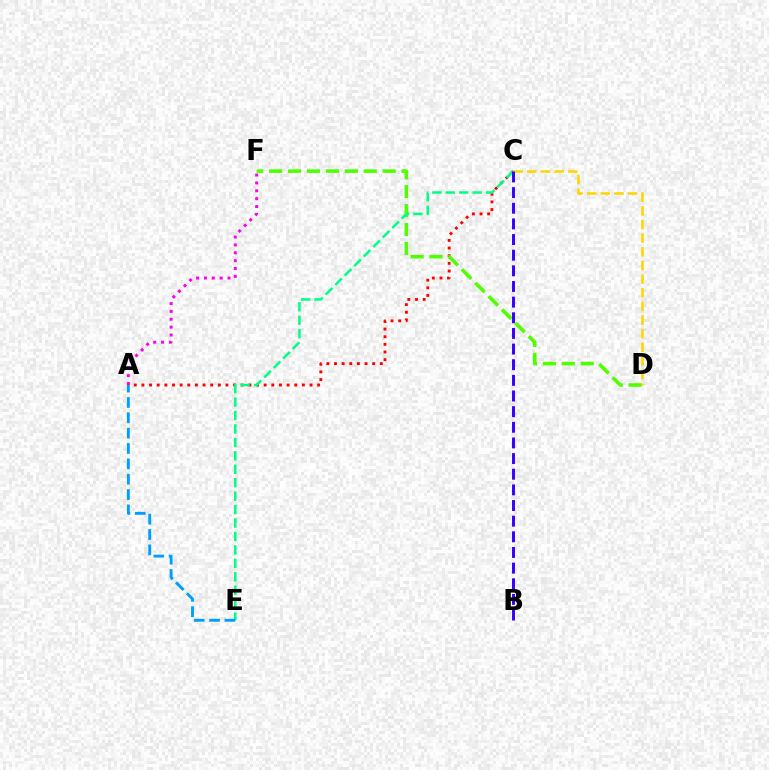{('A', 'F'): [{'color': '#ff00ed', 'line_style': 'dotted', 'thickness': 2.14}], ('A', 'C'): [{'color': '#ff0000', 'line_style': 'dotted', 'thickness': 2.08}], ('D', 'F'): [{'color': '#4fff00', 'line_style': 'dashed', 'thickness': 2.57}], ('C', 'E'): [{'color': '#00ff86', 'line_style': 'dashed', 'thickness': 1.83}], ('C', 'D'): [{'color': '#ffd500', 'line_style': 'dashed', 'thickness': 1.85}], ('A', 'E'): [{'color': '#009eff', 'line_style': 'dashed', 'thickness': 2.08}], ('B', 'C'): [{'color': '#3700ff', 'line_style': 'dashed', 'thickness': 2.13}]}